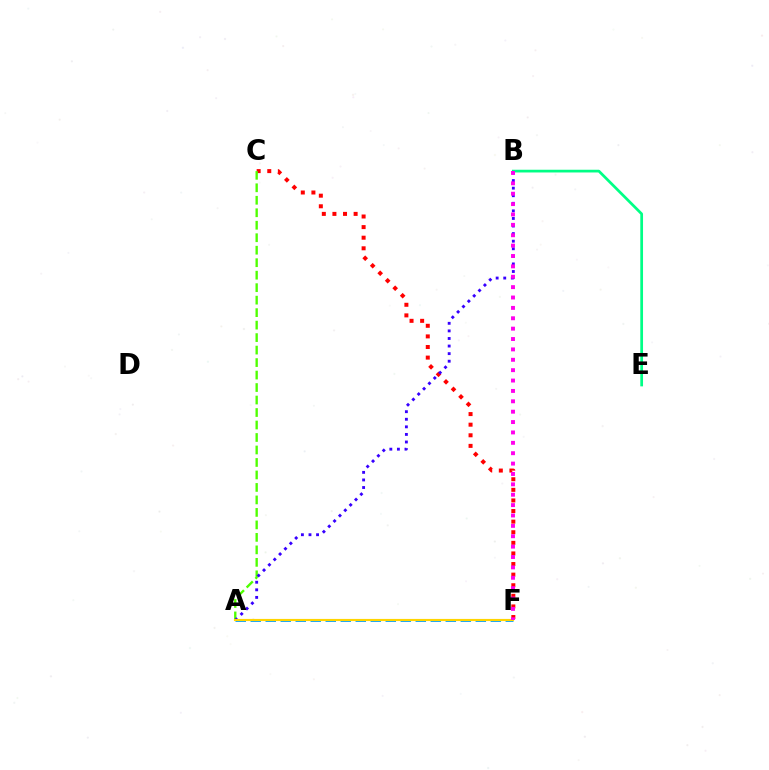{('C', 'F'): [{'color': '#ff0000', 'line_style': 'dotted', 'thickness': 2.88}], ('A', 'C'): [{'color': '#4fff00', 'line_style': 'dashed', 'thickness': 1.7}], ('A', 'B'): [{'color': '#3700ff', 'line_style': 'dotted', 'thickness': 2.06}], ('A', 'F'): [{'color': '#009eff', 'line_style': 'dashed', 'thickness': 2.04}, {'color': '#ffd500', 'line_style': 'solid', 'thickness': 1.55}], ('B', 'E'): [{'color': '#00ff86', 'line_style': 'solid', 'thickness': 1.96}], ('B', 'F'): [{'color': '#ff00ed', 'line_style': 'dotted', 'thickness': 2.82}]}